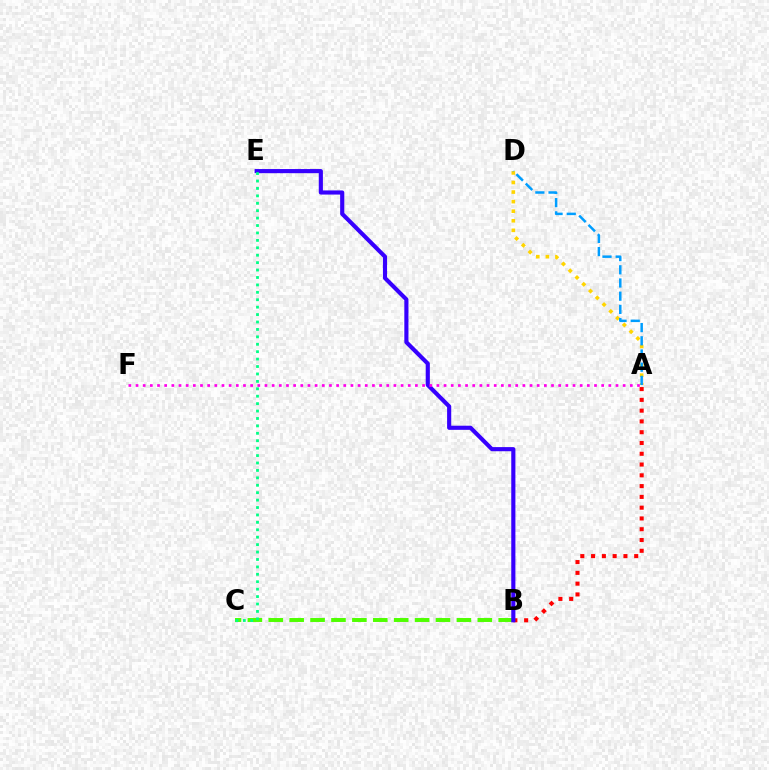{('B', 'C'): [{'color': '#4fff00', 'line_style': 'dashed', 'thickness': 2.84}], ('A', 'B'): [{'color': '#ff0000', 'line_style': 'dotted', 'thickness': 2.93}], ('B', 'E'): [{'color': '#3700ff', 'line_style': 'solid', 'thickness': 2.97}], ('A', 'D'): [{'color': '#ffd500', 'line_style': 'dotted', 'thickness': 2.6}, {'color': '#009eff', 'line_style': 'dashed', 'thickness': 1.79}], ('C', 'E'): [{'color': '#00ff86', 'line_style': 'dotted', 'thickness': 2.02}], ('A', 'F'): [{'color': '#ff00ed', 'line_style': 'dotted', 'thickness': 1.95}]}